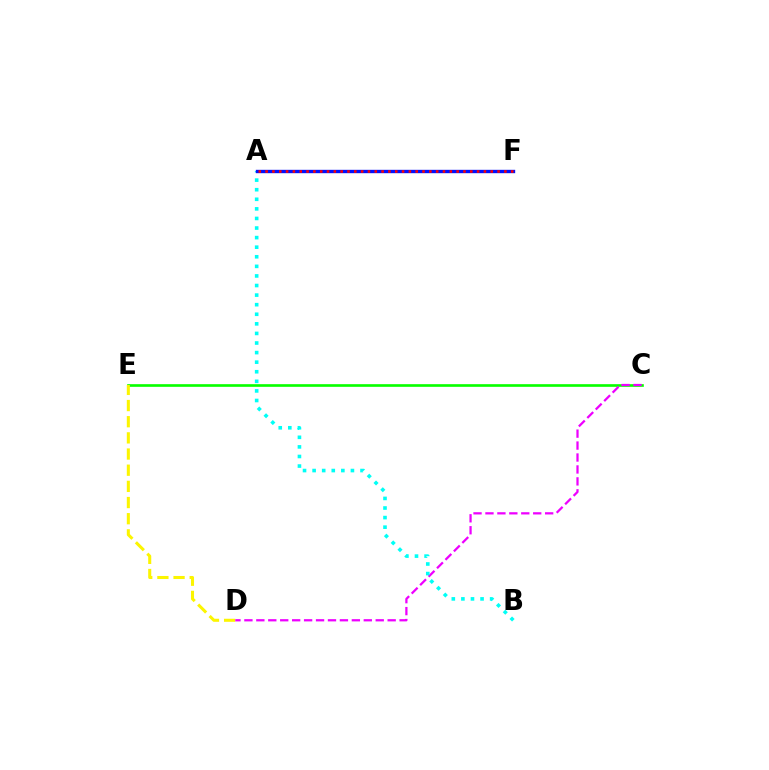{('C', 'E'): [{'color': '#08ff00', 'line_style': 'solid', 'thickness': 1.91}], ('D', 'E'): [{'color': '#fcf500', 'line_style': 'dashed', 'thickness': 2.2}], ('C', 'D'): [{'color': '#ee00ff', 'line_style': 'dashed', 'thickness': 1.62}], ('A', 'B'): [{'color': '#00fff6', 'line_style': 'dotted', 'thickness': 2.6}], ('A', 'F'): [{'color': '#0010ff', 'line_style': 'solid', 'thickness': 2.43}, {'color': '#ff0000', 'line_style': 'dotted', 'thickness': 1.85}]}